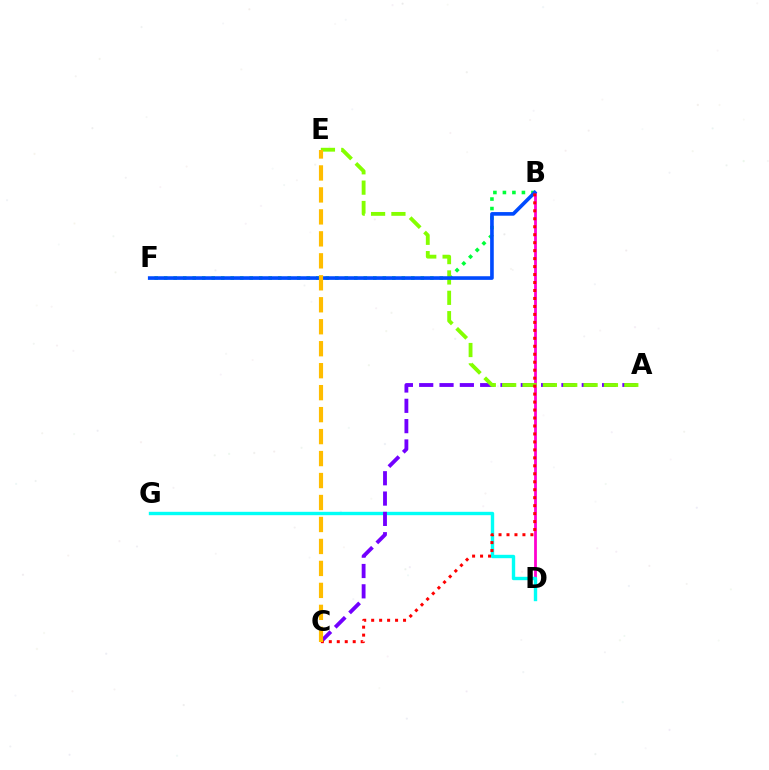{('B', 'D'): [{'color': '#ff00cf', 'line_style': 'solid', 'thickness': 2.0}], ('D', 'G'): [{'color': '#00fff6', 'line_style': 'solid', 'thickness': 2.44}], ('B', 'F'): [{'color': '#00ff39', 'line_style': 'dotted', 'thickness': 2.58}, {'color': '#004bff', 'line_style': 'solid', 'thickness': 2.62}], ('A', 'C'): [{'color': '#7200ff', 'line_style': 'dashed', 'thickness': 2.76}], ('A', 'E'): [{'color': '#84ff00', 'line_style': 'dashed', 'thickness': 2.77}], ('B', 'C'): [{'color': '#ff0000', 'line_style': 'dotted', 'thickness': 2.17}], ('C', 'E'): [{'color': '#ffbd00', 'line_style': 'dashed', 'thickness': 2.98}]}